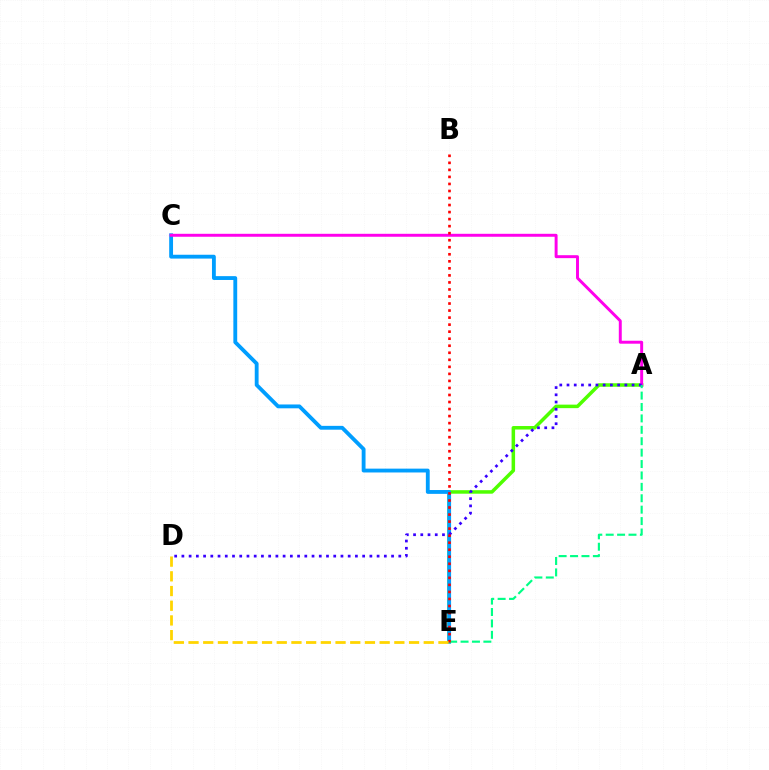{('A', 'E'): [{'color': '#4fff00', 'line_style': 'solid', 'thickness': 2.53}, {'color': '#00ff86', 'line_style': 'dashed', 'thickness': 1.55}], ('C', 'E'): [{'color': '#009eff', 'line_style': 'solid', 'thickness': 2.76}], ('A', 'C'): [{'color': '#ff00ed', 'line_style': 'solid', 'thickness': 2.12}], ('A', 'D'): [{'color': '#3700ff', 'line_style': 'dotted', 'thickness': 1.96}], ('B', 'E'): [{'color': '#ff0000', 'line_style': 'dotted', 'thickness': 1.91}], ('D', 'E'): [{'color': '#ffd500', 'line_style': 'dashed', 'thickness': 2.0}]}